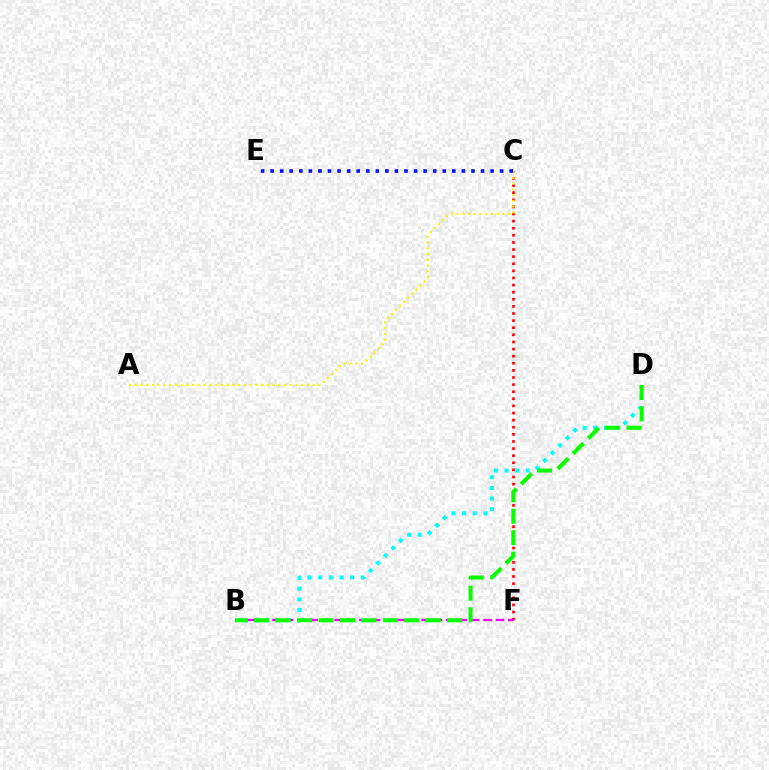{('C', 'F'): [{'color': '#ff0000', 'line_style': 'dotted', 'thickness': 1.93}], ('A', 'C'): [{'color': '#fcf500', 'line_style': 'dotted', 'thickness': 1.56}], ('B', 'D'): [{'color': '#00fff6', 'line_style': 'dotted', 'thickness': 2.89}, {'color': '#08ff00', 'line_style': 'dashed', 'thickness': 2.91}], ('B', 'F'): [{'color': '#ee00ff', 'line_style': 'dashed', 'thickness': 1.69}], ('C', 'E'): [{'color': '#0010ff', 'line_style': 'dotted', 'thickness': 2.6}]}